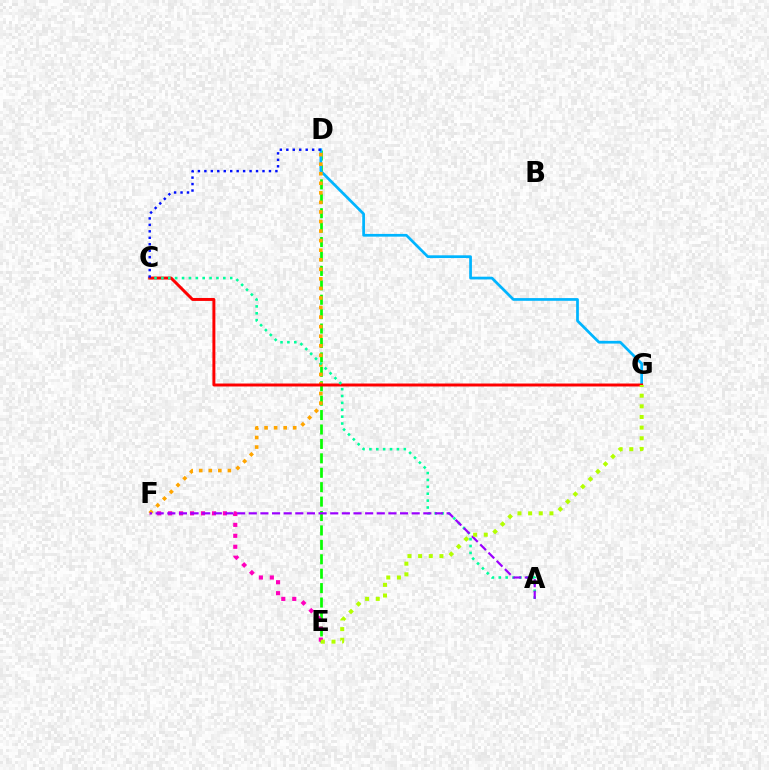{('D', 'E'): [{'color': '#08ff00', 'line_style': 'dashed', 'thickness': 1.96}], ('D', 'G'): [{'color': '#00b5ff', 'line_style': 'solid', 'thickness': 1.96}], ('E', 'F'): [{'color': '#ff00bd', 'line_style': 'dotted', 'thickness': 2.98}], ('D', 'F'): [{'color': '#ffa500', 'line_style': 'dotted', 'thickness': 2.6}], ('C', 'G'): [{'color': '#ff0000', 'line_style': 'solid', 'thickness': 2.13}], ('A', 'C'): [{'color': '#00ff9d', 'line_style': 'dotted', 'thickness': 1.87}], ('A', 'F'): [{'color': '#9b00ff', 'line_style': 'dashed', 'thickness': 1.58}], ('E', 'G'): [{'color': '#b3ff00', 'line_style': 'dotted', 'thickness': 2.89}], ('C', 'D'): [{'color': '#0010ff', 'line_style': 'dotted', 'thickness': 1.75}]}